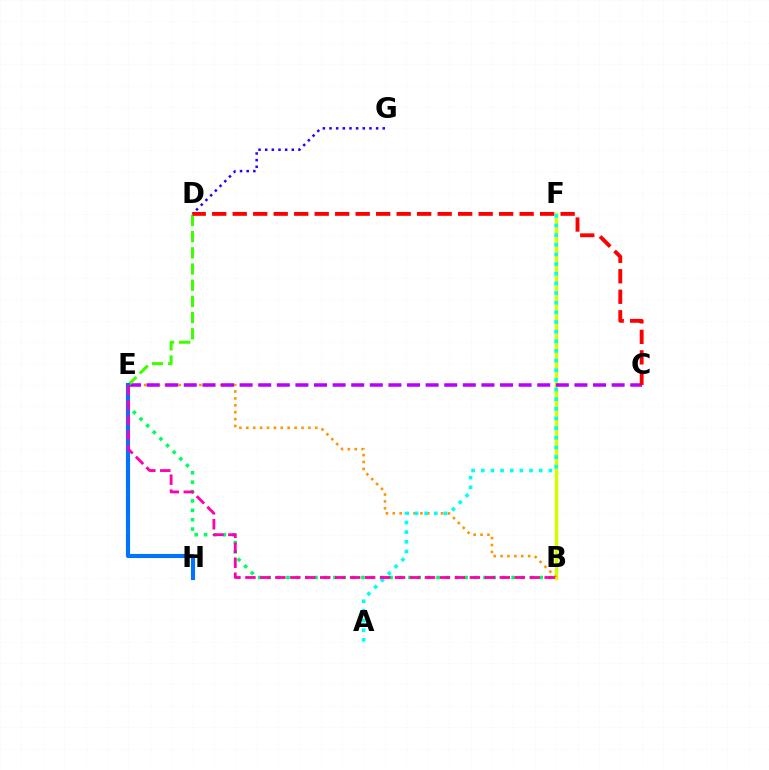{('D', 'G'): [{'color': '#2500ff', 'line_style': 'dotted', 'thickness': 1.81}], ('B', 'E'): [{'color': '#00ff5c', 'line_style': 'dotted', 'thickness': 2.55}, {'color': '#ff9400', 'line_style': 'dotted', 'thickness': 1.87}, {'color': '#ff00ac', 'line_style': 'dashed', 'thickness': 2.03}], ('B', 'F'): [{'color': '#d1ff00', 'line_style': 'solid', 'thickness': 2.52}], ('C', 'E'): [{'color': '#b900ff', 'line_style': 'dashed', 'thickness': 2.53}], ('D', 'E'): [{'color': '#3dff00', 'line_style': 'dashed', 'thickness': 2.2}], ('E', 'H'): [{'color': '#0074ff', 'line_style': 'solid', 'thickness': 2.95}], ('C', 'D'): [{'color': '#ff0000', 'line_style': 'dashed', 'thickness': 2.78}], ('A', 'F'): [{'color': '#00fff6', 'line_style': 'dotted', 'thickness': 2.62}]}